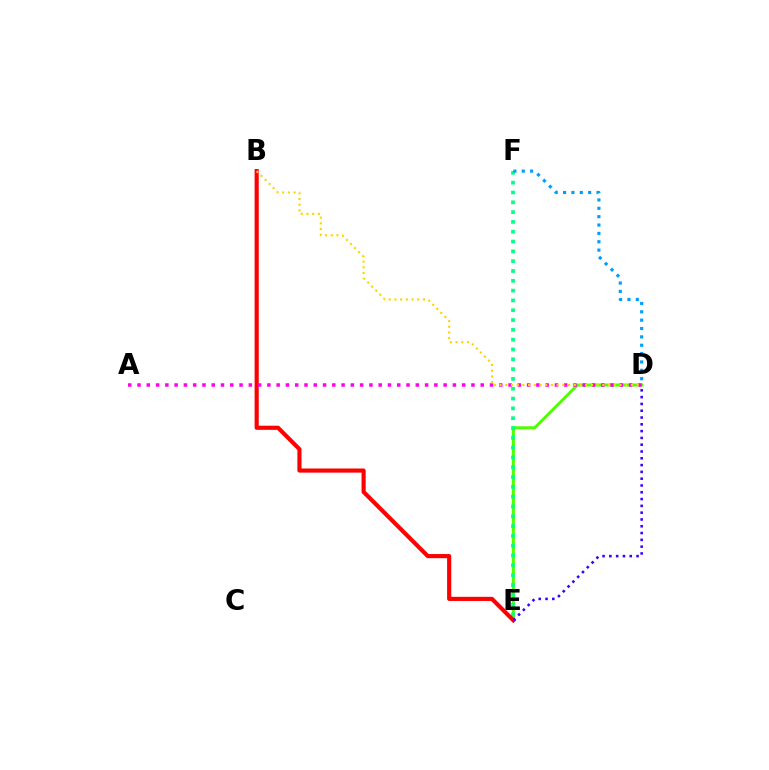{('D', 'E'): [{'color': '#4fff00', 'line_style': 'solid', 'thickness': 2.16}, {'color': '#3700ff', 'line_style': 'dotted', 'thickness': 1.85}], ('E', 'F'): [{'color': '#00ff86', 'line_style': 'dotted', 'thickness': 2.67}], ('B', 'E'): [{'color': '#ff0000', 'line_style': 'solid', 'thickness': 2.98}], ('A', 'D'): [{'color': '#ff00ed', 'line_style': 'dotted', 'thickness': 2.52}], ('D', 'F'): [{'color': '#009eff', 'line_style': 'dotted', 'thickness': 2.27}], ('B', 'D'): [{'color': '#ffd500', 'line_style': 'dotted', 'thickness': 1.55}]}